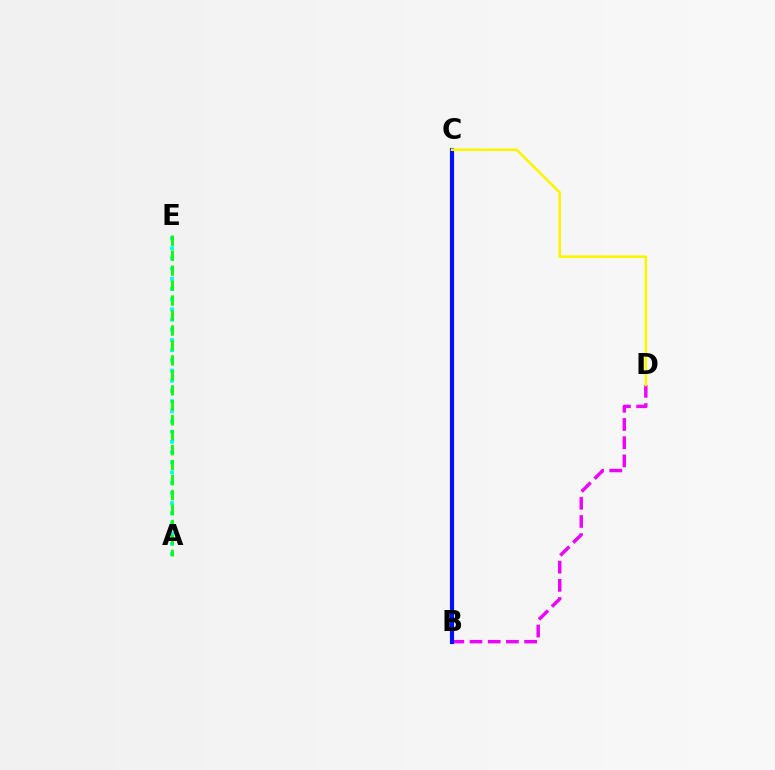{('B', 'C'): [{'color': '#ff0000', 'line_style': 'dotted', 'thickness': 2.12}, {'color': '#0010ff', 'line_style': 'solid', 'thickness': 2.98}], ('B', 'D'): [{'color': '#ee00ff', 'line_style': 'dashed', 'thickness': 2.47}], ('A', 'E'): [{'color': '#00fff6', 'line_style': 'dotted', 'thickness': 2.77}, {'color': '#08ff00', 'line_style': 'dashed', 'thickness': 2.03}], ('C', 'D'): [{'color': '#fcf500', 'line_style': 'solid', 'thickness': 1.88}]}